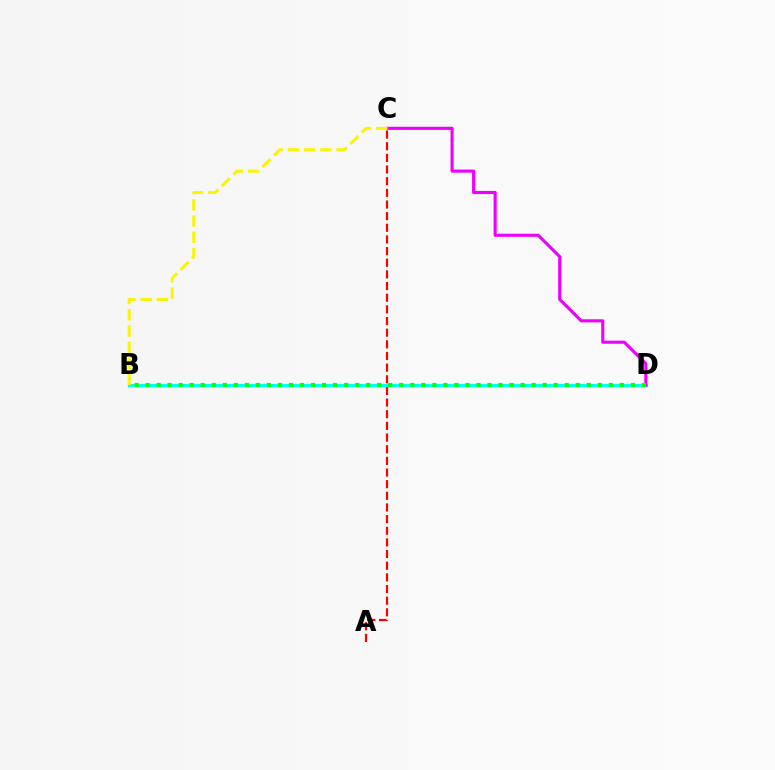{('B', 'D'): [{'color': '#0010ff', 'line_style': 'dashed', 'thickness': 2.0}, {'color': '#00fff6', 'line_style': 'solid', 'thickness': 2.35}, {'color': '#08ff00', 'line_style': 'dotted', 'thickness': 3.0}], ('A', 'C'): [{'color': '#ff0000', 'line_style': 'dashed', 'thickness': 1.58}], ('C', 'D'): [{'color': '#ee00ff', 'line_style': 'solid', 'thickness': 2.24}], ('B', 'C'): [{'color': '#fcf500', 'line_style': 'dashed', 'thickness': 2.2}]}